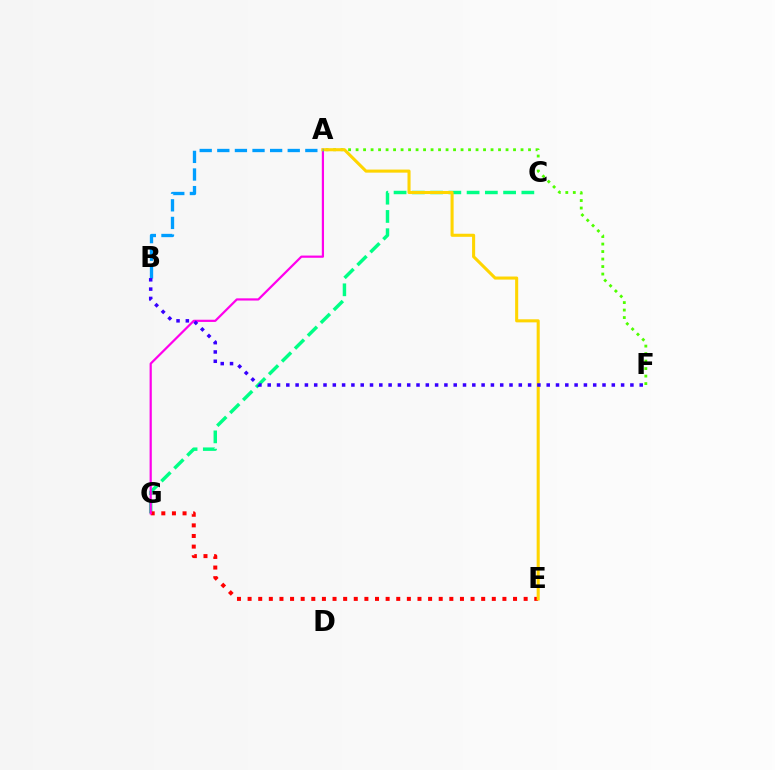{('C', 'G'): [{'color': '#00ff86', 'line_style': 'dashed', 'thickness': 2.48}], ('E', 'G'): [{'color': '#ff0000', 'line_style': 'dotted', 'thickness': 2.88}], ('A', 'F'): [{'color': '#4fff00', 'line_style': 'dotted', 'thickness': 2.04}], ('A', 'G'): [{'color': '#ff00ed', 'line_style': 'solid', 'thickness': 1.59}], ('A', 'E'): [{'color': '#ffd500', 'line_style': 'solid', 'thickness': 2.21}], ('A', 'B'): [{'color': '#009eff', 'line_style': 'dashed', 'thickness': 2.39}], ('B', 'F'): [{'color': '#3700ff', 'line_style': 'dotted', 'thickness': 2.53}]}